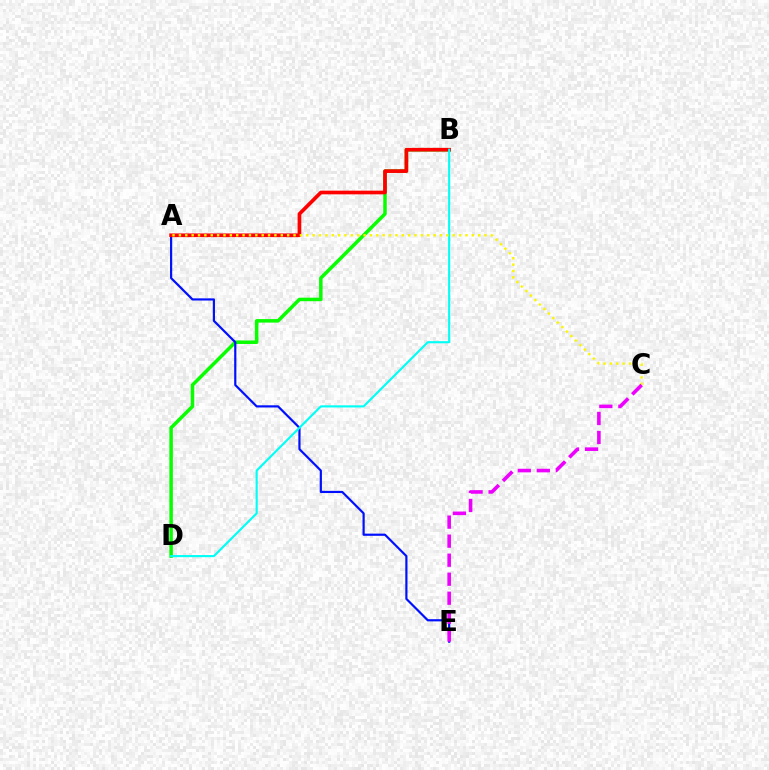{('B', 'D'): [{'color': '#08ff00', 'line_style': 'solid', 'thickness': 2.53}, {'color': '#00fff6', 'line_style': 'solid', 'thickness': 1.52}], ('A', 'E'): [{'color': '#0010ff', 'line_style': 'solid', 'thickness': 1.58}], ('A', 'B'): [{'color': '#ff0000', 'line_style': 'solid', 'thickness': 2.65}], ('A', 'C'): [{'color': '#fcf500', 'line_style': 'dotted', 'thickness': 1.73}], ('C', 'E'): [{'color': '#ee00ff', 'line_style': 'dashed', 'thickness': 2.58}]}